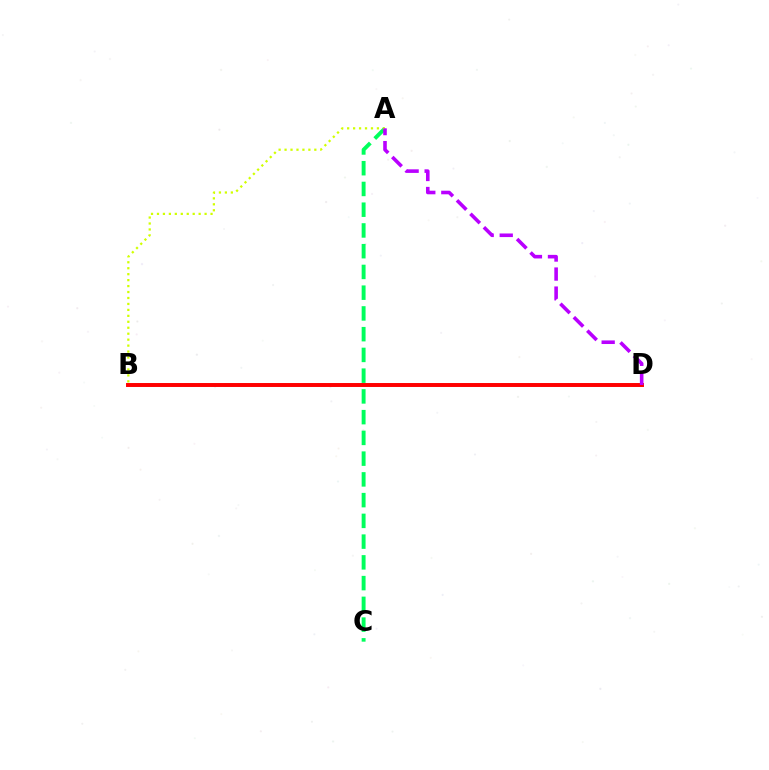{('A', 'C'): [{'color': '#00ff5c', 'line_style': 'dashed', 'thickness': 2.82}], ('B', 'D'): [{'color': '#0074ff', 'line_style': 'dashed', 'thickness': 1.79}, {'color': '#ff0000', 'line_style': 'solid', 'thickness': 2.83}], ('A', 'B'): [{'color': '#d1ff00', 'line_style': 'dotted', 'thickness': 1.62}], ('A', 'D'): [{'color': '#b900ff', 'line_style': 'dashed', 'thickness': 2.59}]}